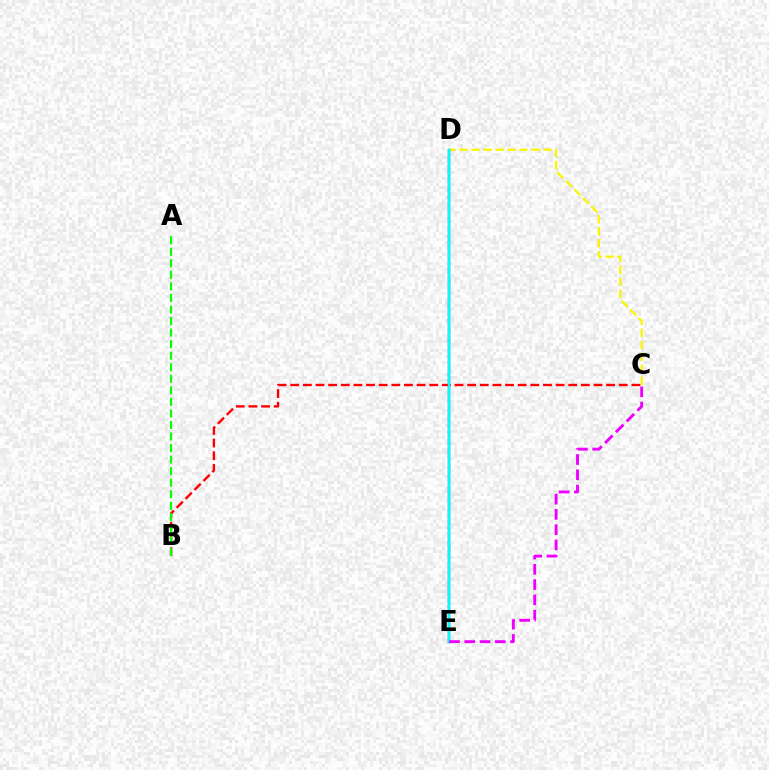{('C', 'D'): [{'color': '#fcf500', 'line_style': 'dashed', 'thickness': 1.63}], ('D', 'E'): [{'color': '#0010ff', 'line_style': 'solid', 'thickness': 1.68}, {'color': '#00fff6', 'line_style': 'solid', 'thickness': 1.74}], ('B', 'C'): [{'color': '#ff0000', 'line_style': 'dashed', 'thickness': 1.72}], ('C', 'E'): [{'color': '#ee00ff', 'line_style': 'dashed', 'thickness': 2.07}], ('A', 'B'): [{'color': '#08ff00', 'line_style': 'dashed', 'thickness': 1.57}]}